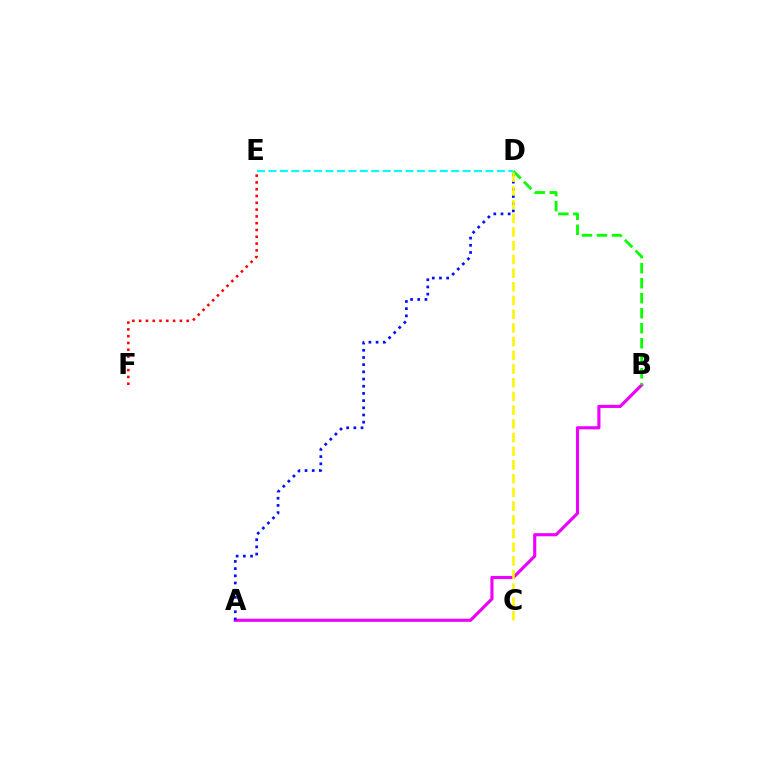{('E', 'F'): [{'color': '#ff0000', 'line_style': 'dotted', 'thickness': 1.85}], ('A', 'B'): [{'color': '#ee00ff', 'line_style': 'solid', 'thickness': 2.25}], ('A', 'D'): [{'color': '#0010ff', 'line_style': 'dotted', 'thickness': 1.95}], ('B', 'D'): [{'color': '#08ff00', 'line_style': 'dashed', 'thickness': 2.04}], ('C', 'D'): [{'color': '#fcf500', 'line_style': 'dashed', 'thickness': 1.86}], ('D', 'E'): [{'color': '#00fff6', 'line_style': 'dashed', 'thickness': 1.55}]}